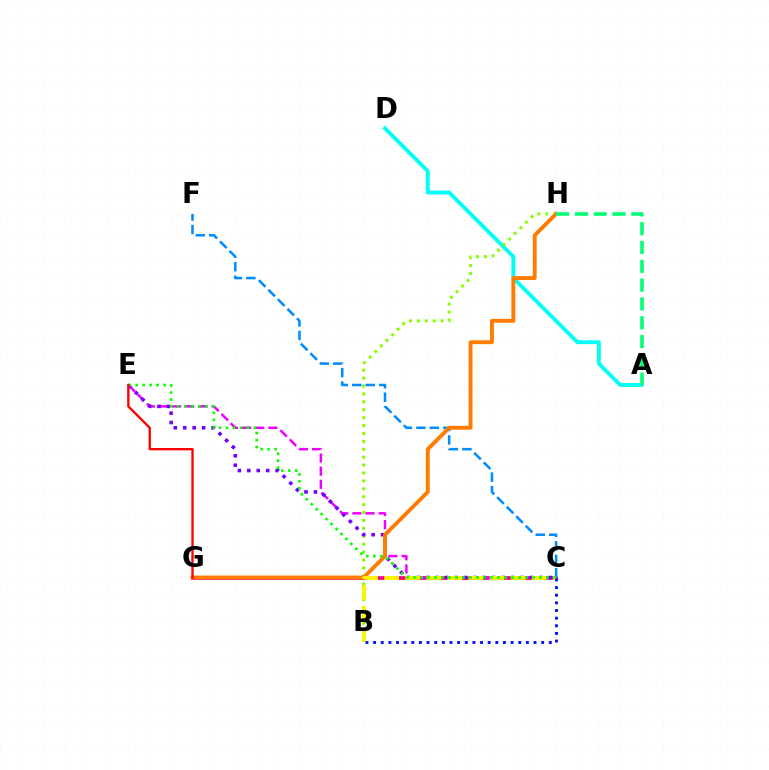{('A', 'D'): [{'color': '#00fff6', 'line_style': 'solid', 'thickness': 2.8}], ('C', 'G'): [{'color': '#ff0094', 'line_style': 'solid', 'thickness': 2.7}], ('C', 'E'): [{'color': '#ee00ff', 'line_style': 'dashed', 'thickness': 1.78}, {'color': '#7200ff', 'line_style': 'dotted', 'thickness': 2.56}, {'color': '#08ff00', 'line_style': 'dotted', 'thickness': 1.9}], ('B', 'H'): [{'color': '#84ff00', 'line_style': 'dotted', 'thickness': 2.15}], ('C', 'F'): [{'color': '#008cff', 'line_style': 'dashed', 'thickness': 1.83}], ('G', 'H'): [{'color': '#ff7c00', 'line_style': 'solid', 'thickness': 2.8}], ('B', 'C'): [{'color': '#fcf500', 'line_style': 'dashed', 'thickness': 2.86}, {'color': '#0010ff', 'line_style': 'dotted', 'thickness': 2.08}], ('E', 'G'): [{'color': '#ff0000', 'line_style': 'solid', 'thickness': 1.7}], ('A', 'H'): [{'color': '#00ff74', 'line_style': 'dashed', 'thickness': 2.56}]}